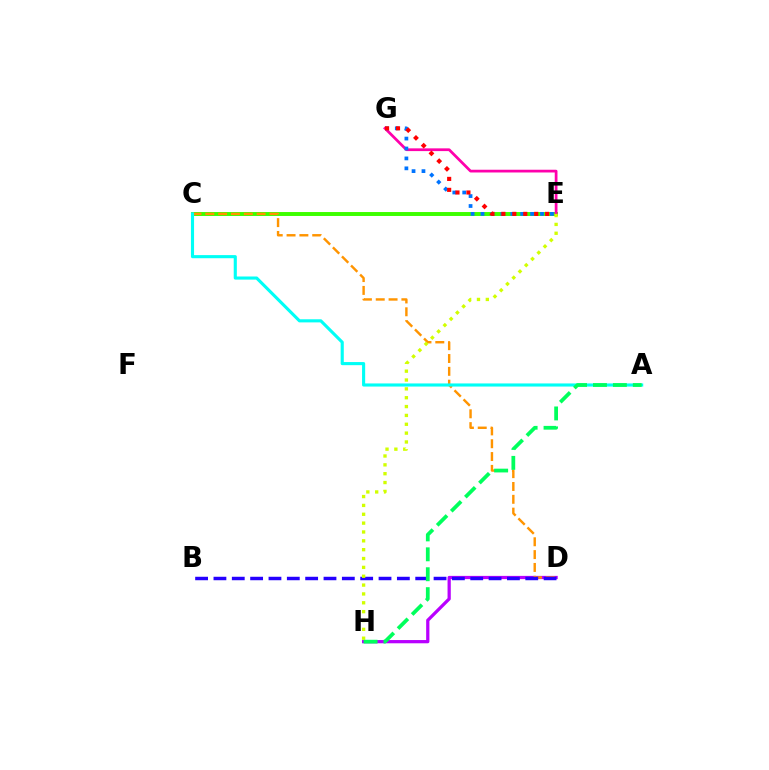{('C', 'E'): [{'color': '#3dff00', 'line_style': 'solid', 'thickness': 2.83}], ('E', 'G'): [{'color': '#ff00ac', 'line_style': 'solid', 'thickness': 1.97}, {'color': '#0074ff', 'line_style': 'dotted', 'thickness': 2.7}, {'color': '#ff0000', 'line_style': 'dotted', 'thickness': 2.98}], ('D', 'H'): [{'color': '#b900ff', 'line_style': 'solid', 'thickness': 2.33}], ('C', 'D'): [{'color': '#ff9400', 'line_style': 'dashed', 'thickness': 1.74}], ('B', 'D'): [{'color': '#2500ff', 'line_style': 'dashed', 'thickness': 2.49}], ('A', 'C'): [{'color': '#00fff6', 'line_style': 'solid', 'thickness': 2.24}], ('E', 'H'): [{'color': '#d1ff00', 'line_style': 'dotted', 'thickness': 2.41}], ('A', 'H'): [{'color': '#00ff5c', 'line_style': 'dashed', 'thickness': 2.71}]}